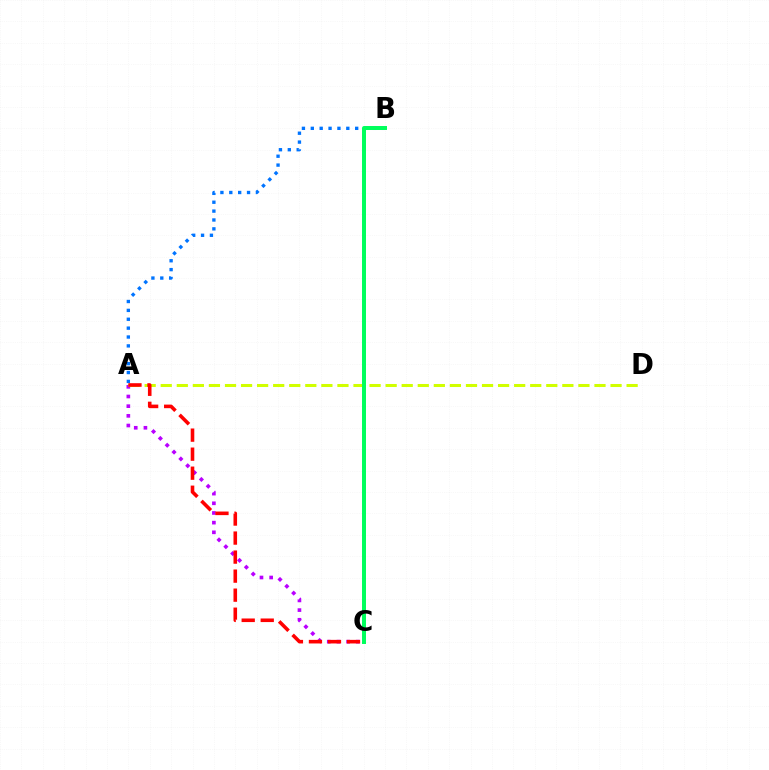{('A', 'C'): [{'color': '#b900ff', 'line_style': 'dotted', 'thickness': 2.63}, {'color': '#ff0000', 'line_style': 'dashed', 'thickness': 2.58}], ('A', 'B'): [{'color': '#0074ff', 'line_style': 'dotted', 'thickness': 2.41}], ('A', 'D'): [{'color': '#d1ff00', 'line_style': 'dashed', 'thickness': 2.18}], ('B', 'C'): [{'color': '#00ff5c', 'line_style': 'solid', 'thickness': 2.86}]}